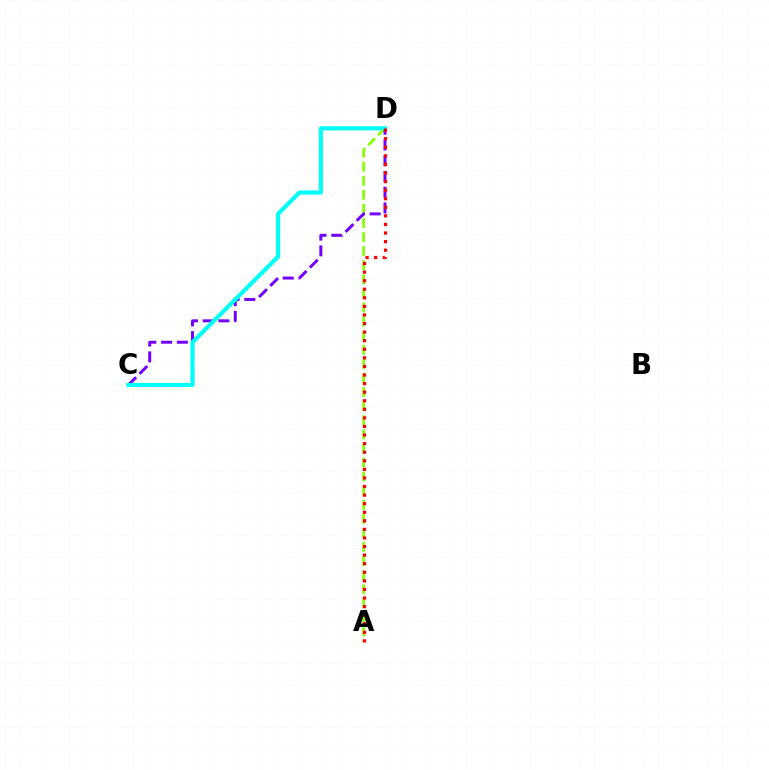{('A', 'D'): [{'color': '#84ff00', 'line_style': 'dashed', 'thickness': 1.91}, {'color': '#ff0000', 'line_style': 'dotted', 'thickness': 2.33}], ('C', 'D'): [{'color': '#7200ff', 'line_style': 'dashed', 'thickness': 2.14}, {'color': '#00fff6', 'line_style': 'solid', 'thickness': 2.99}]}